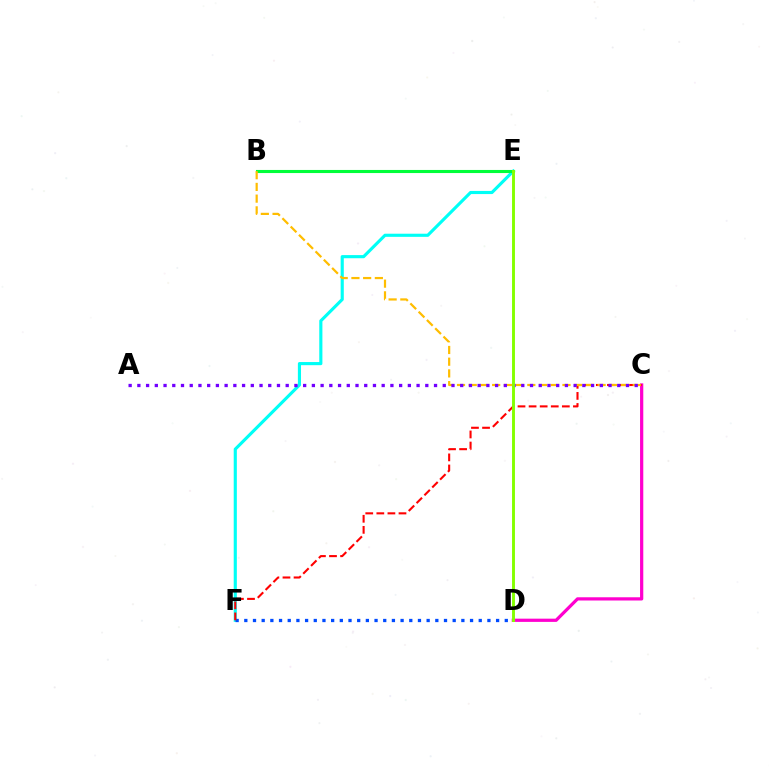{('C', 'D'): [{'color': '#ff00cf', 'line_style': 'solid', 'thickness': 2.32}], ('E', 'F'): [{'color': '#00fff6', 'line_style': 'solid', 'thickness': 2.26}], ('D', 'F'): [{'color': '#004bff', 'line_style': 'dotted', 'thickness': 2.36}], ('C', 'F'): [{'color': '#ff0000', 'line_style': 'dashed', 'thickness': 1.51}], ('B', 'E'): [{'color': '#00ff39', 'line_style': 'solid', 'thickness': 2.22}], ('B', 'C'): [{'color': '#ffbd00', 'line_style': 'dashed', 'thickness': 1.59}], ('A', 'C'): [{'color': '#7200ff', 'line_style': 'dotted', 'thickness': 2.37}], ('D', 'E'): [{'color': '#84ff00', 'line_style': 'solid', 'thickness': 2.09}]}